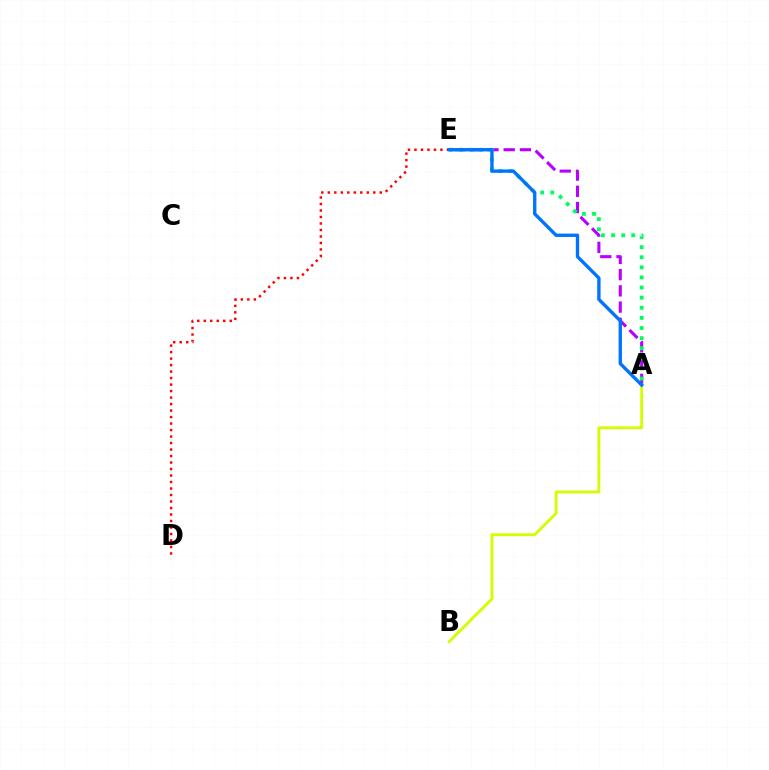{('A', 'E'): [{'color': '#b900ff', 'line_style': 'dashed', 'thickness': 2.2}, {'color': '#00ff5c', 'line_style': 'dotted', 'thickness': 2.75}, {'color': '#0074ff', 'line_style': 'solid', 'thickness': 2.42}], ('A', 'B'): [{'color': '#d1ff00', 'line_style': 'solid', 'thickness': 2.07}], ('D', 'E'): [{'color': '#ff0000', 'line_style': 'dotted', 'thickness': 1.76}]}